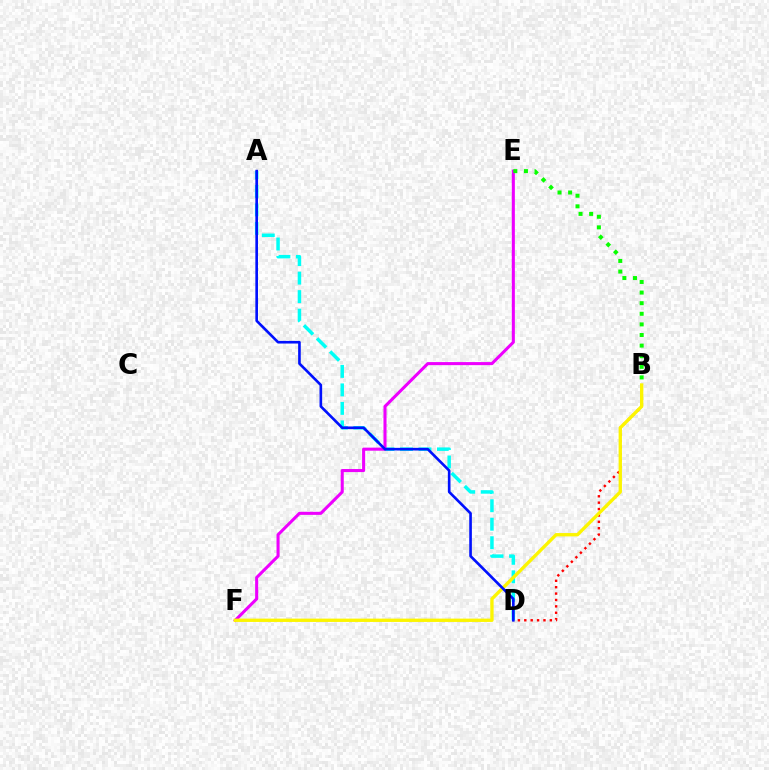{('B', 'D'): [{'color': '#ff0000', 'line_style': 'dotted', 'thickness': 1.74}], ('A', 'D'): [{'color': '#00fff6', 'line_style': 'dashed', 'thickness': 2.51}, {'color': '#0010ff', 'line_style': 'solid', 'thickness': 1.9}], ('E', 'F'): [{'color': '#ee00ff', 'line_style': 'solid', 'thickness': 2.2}], ('B', 'F'): [{'color': '#fcf500', 'line_style': 'solid', 'thickness': 2.4}], ('B', 'E'): [{'color': '#08ff00', 'line_style': 'dotted', 'thickness': 2.88}]}